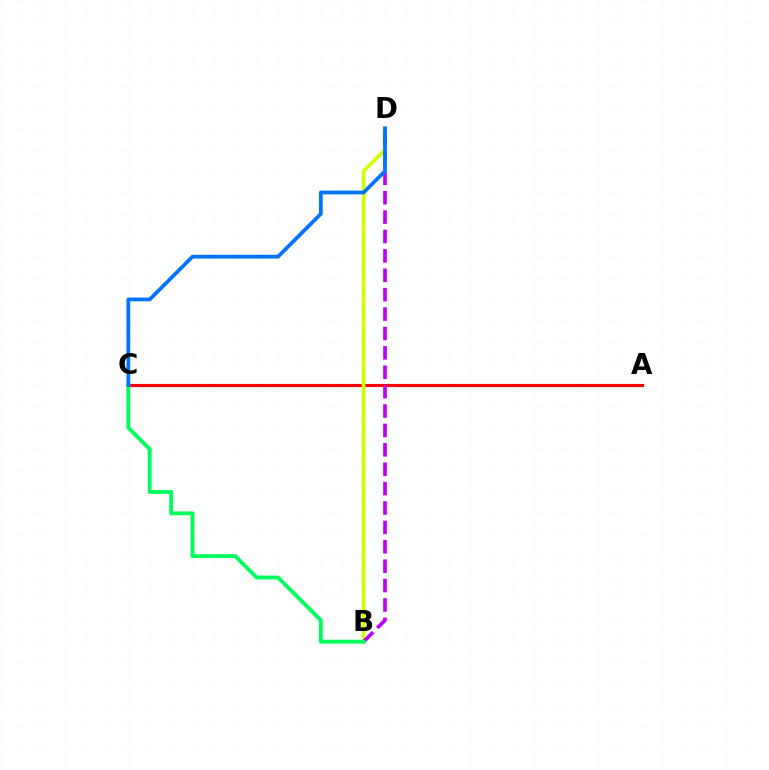{('A', 'C'): [{'color': '#ff0000', 'line_style': 'solid', 'thickness': 2.26}], ('B', 'D'): [{'color': '#d1ff00', 'line_style': 'solid', 'thickness': 2.62}, {'color': '#b900ff', 'line_style': 'dashed', 'thickness': 2.63}], ('B', 'C'): [{'color': '#00ff5c', 'line_style': 'solid', 'thickness': 2.77}], ('C', 'D'): [{'color': '#0074ff', 'line_style': 'solid', 'thickness': 2.71}]}